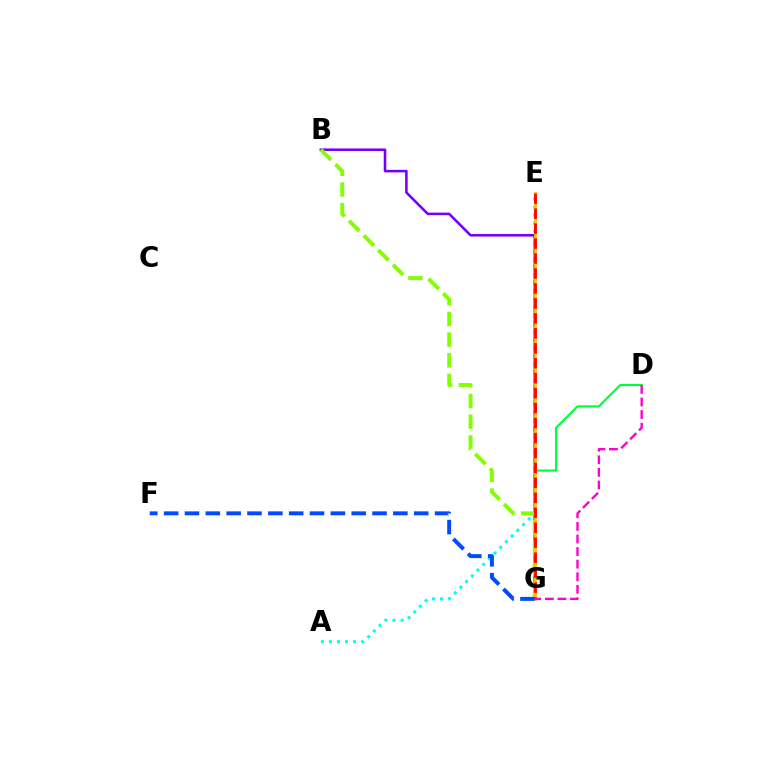{('B', 'G'): [{'color': '#7200ff', 'line_style': 'solid', 'thickness': 1.84}, {'color': '#84ff00', 'line_style': 'dashed', 'thickness': 2.81}], ('A', 'E'): [{'color': '#00fff6', 'line_style': 'dotted', 'thickness': 2.19}], ('D', 'G'): [{'color': '#00ff39', 'line_style': 'solid', 'thickness': 1.54}, {'color': '#ff00cf', 'line_style': 'dashed', 'thickness': 1.71}], ('E', 'G'): [{'color': '#ffbd00', 'line_style': 'solid', 'thickness': 1.96}, {'color': '#ff0000', 'line_style': 'dashed', 'thickness': 2.03}], ('F', 'G'): [{'color': '#004bff', 'line_style': 'dashed', 'thickness': 2.83}]}